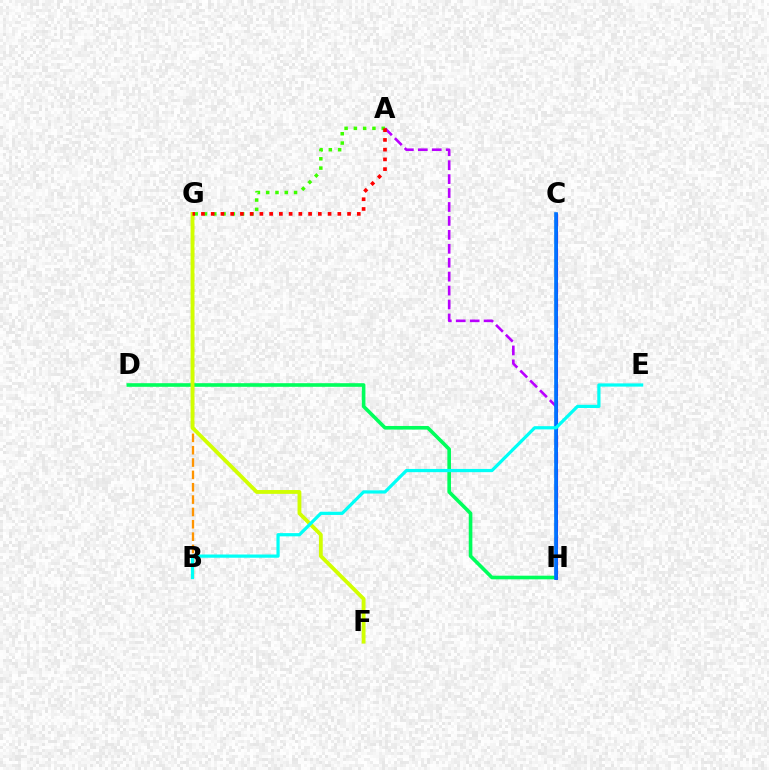{('A', 'H'): [{'color': '#b900ff', 'line_style': 'dashed', 'thickness': 1.89}], ('D', 'H'): [{'color': '#00ff5c', 'line_style': 'solid', 'thickness': 2.6}], ('B', 'G'): [{'color': '#ff9400', 'line_style': 'dashed', 'thickness': 1.68}], ('C', 'H'): [{'color': '#ff00ac', 'line_style': 'dashed', 'thickness': 2.3}, {'color': '#2500ff', 'line_style': 'solid', 'thickness': 1.91}, {'color': '#0074ff', 'line_style': 'solid', 'thickness': 2.62}], ('F', 'G'): [{'color': '#d1ff00', 'line_style': 'solid', 'thickness': 2.75}], ('A', 'G'): [{'color': '#3dff00', 'line_style': 'dotted', 'thickness': 2.52}, {'color': '#ff0000', 'line_style': 'dotted', 'thickness': 2.65}], ('B', 'E'): [{'color': '#00fff6', 'line_style': 'solid', 'thickness': 2.32}]}